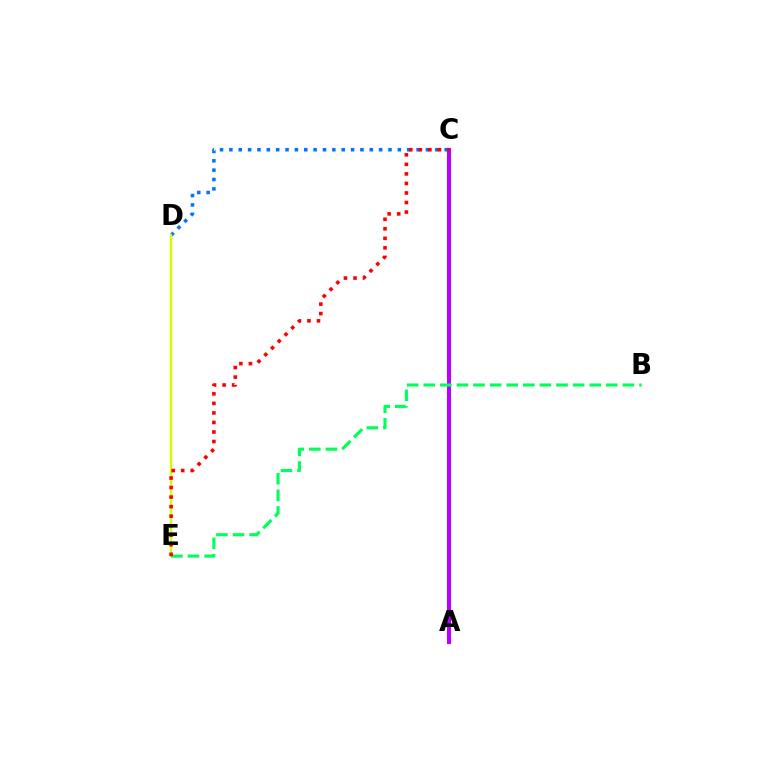{('C', 'D'): [{'color': '#0074ff', 'line_style': 'dotted', 'thickness': 2.54}], ('A', 'C'): [{'color': '#b900ff', 'line_style': 'solid', 'thickness': 2.93}], ('D', 'E'): [{'color': '#d1ff00', 'line_style': 'solid', 'thickness': 1.74}], ('B', 'E'): [{'color': '#00ff5c', 'line_style': 'dashed', 'thickness': 2.25}], ('C', 'E'): [{'color': '#ff0000', 'line_style': 'dotted', 'thickness': 2.59}]}